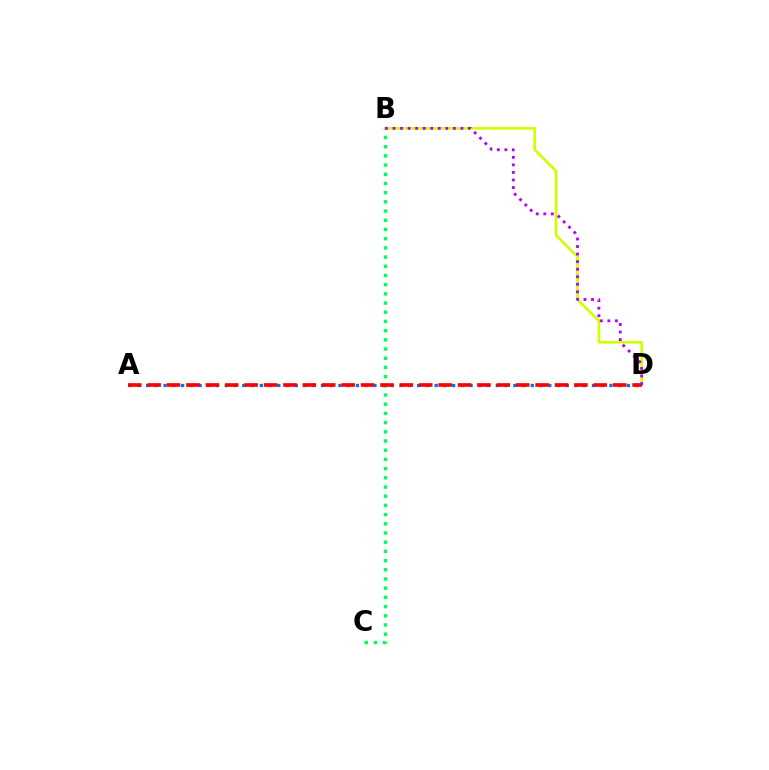{('A', 'D'): [{'color': '#0074ff', 'line_style': 'dotted', 'thickness': 2.38}, {'color': '#ff0000', 'line_style': 'dashed', 'thickness': 2.64}], ('B', 'C'): [{'color': '#00ff5c', 'line_style': 'dotted', 'thickness': 2.5}], ('B', 'D'): [{'color': '#d1ff00', 'line_style': 'solid', 'thickness': 1.94}, {'color': '#b900ff', 'line_style': 'dotted', 'thickness': 2.05}]}